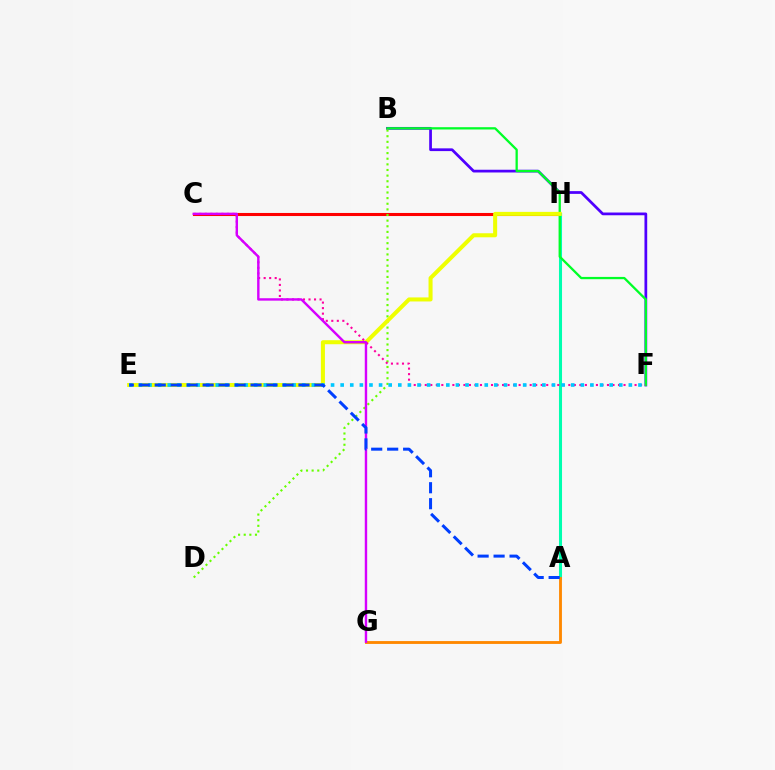{('B', 'F'): [{'color': '#4f00ff', 'line_style': 'solid', 'thickness': 1.97}, {'color': '#00ff27', 'line_style': 'solid', 'thickness': 1.64}], ('C', 'H'): [{'color': '#ff0000', 'line_style': 'solid', 'thickness': 2.21}], ('A', 'H'): [{'color': '#00ffaf', 'line_style': 'solid', 'thickness': 2.19}], ('B', 'D'): [{'color': '#66ff00', 'line_style': 'dotted', 'thickness': 1.53}], ('A', 'G'): [{'color': '#ff8800', 'line_style': 'solid', 'thickness': 2.05}], ('E', 'H'): [{'color': '#eeff00', 'line_style': 'solid', 'thickness': 2.9}], ('C', 'F'): [{'color': '#ff00a0', 'line_style': 'dotted', 'thickness': 1.5}], ('C', 'G'): [{'color': '#d600ff', 'line_style': 'solid', 'thickness': 1.73}], ('E', 'F'): [{'color': '#00c7ff', 'line_style': 'dotted', 'thickness': 2.61}], ('A', 'E'): [{'color': '#003fff', 'line_style': 'dashed', 'thickness': 2.17}]}